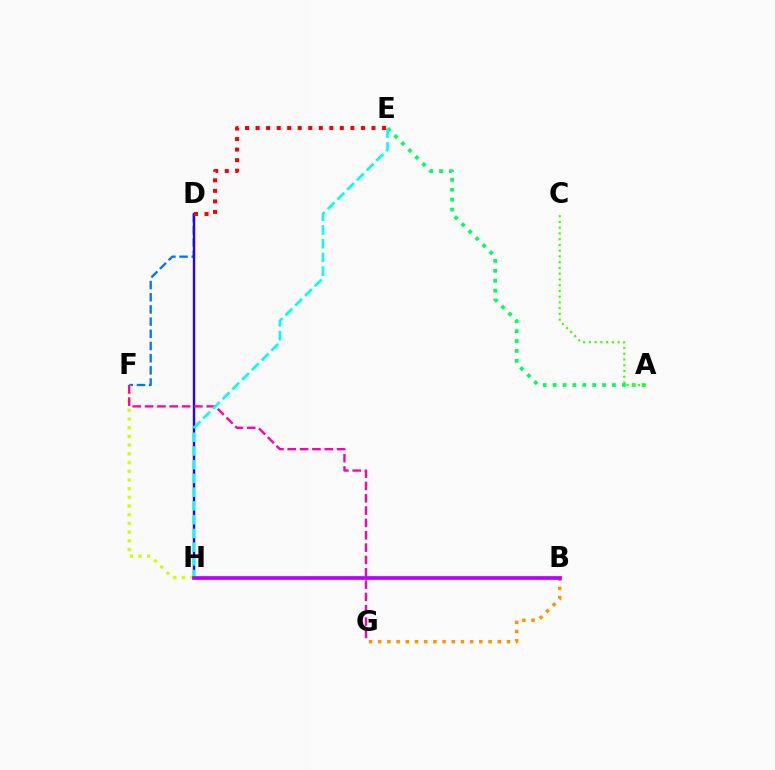{('B', 'G'): [{'color': '#ff9400', 'line_style': 'dotted', 'thickness': 2.5}], ('A', 'E'): [{'color': '#00ff5c', 'line_style': 'dotted', 'thickness': 2.69}], ('D', 'F'): [{'color': '#0074ff', 'line_style': 'dashed', 'thickness': 1.65}], ('D', 'H'): [{'color': '#2500ff', 'line_style': 'solid', 'thickness': 1.72}], ('A', 'C'): [{'color': '#3dff00', 'line_style': 'dotted', 'thickness': 1.56}], ('F', 'H'): [{'color': '#d1ff00', 'line_style': 'dotted', 'thickness': 2.36}], ('D', 'E'): [{'color': '#ff0000', 'line_style': 'dotted', 'thickness': 2.86}], ('F', 'G'): [{'color': '#ff00ac', 'line_style': 'dashed', 'thickness': 1.68}], ('E', 'H'): [{'color': '#00fff6', 'line_style': 'dashed', 'thickness': 1.87}], ('B', 'H'): [{'color': '#b900ff', 'line_style': 'solid', 'thickness': 2.67}]}